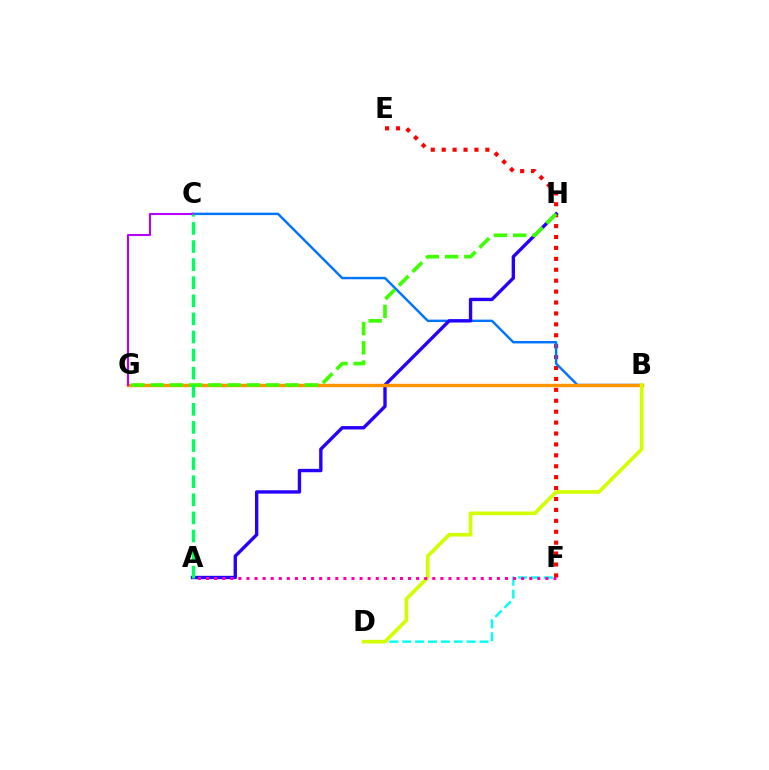{('E', 'F'): [{'color': '#ff0000', 'line_style': 'dotted', 'thickness': 2.97}], ('B', 'C'): [{'color': '#0074ff', 'line_style': 'solid', 'thickness': 1.75}], ('A', 'H'): [{'color': '#2500ff', 'line_style': 'solid', 'thickness': 2.42}], ('B', 'G'): [{'color': '#ff9400', 'line_style': 'solid', 'thickness': 2.45}], ('D', 'F'): [{'color': '#00fff6', 'line_style': 'dashed', 'thickness': 1.75}], ('B', 'D'): [{'color': '#d1ff00', 'line_style': 'solid', 'thickness': 2.62}], ('G', 'H'): [{'color': '#3dff00', 'line_style': 'dashed', 'thickness': 2.62}], ('A', 'F'): [{'color': '#ff00ac', 'line_style': 'dotted', 'thickness': 2.2}], ('C', 'G'): [{'color': '#b900ff', 'line_style': 'solid', 'thickness': 1.51}], ('A', 'C'): [{'color': '#00ff5c', 'line_style': 'dashed', 'thickness': 2.46}]}